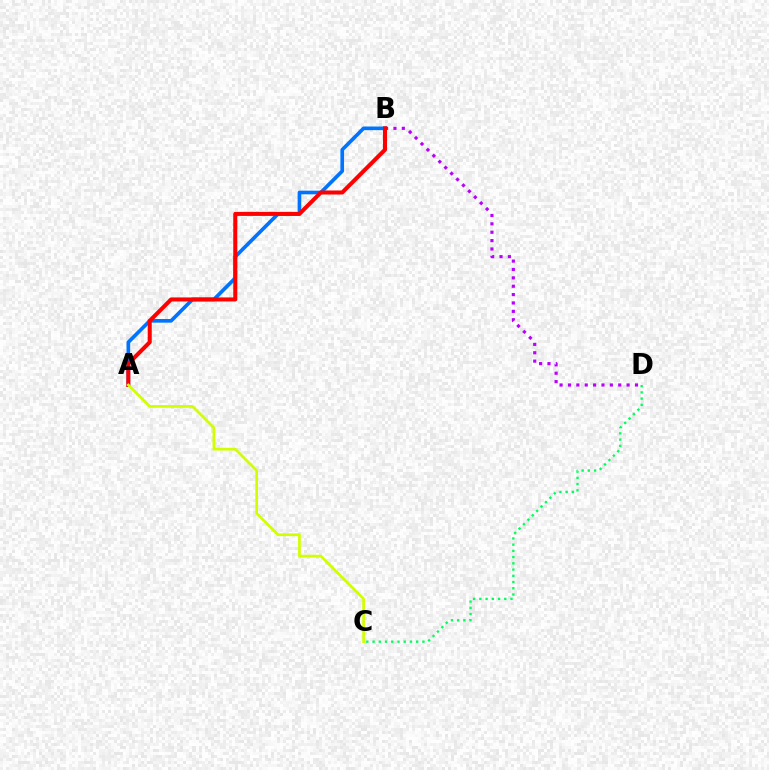{('B', 'D'): [{'color': '#b900ff', 'line_style': 'dotted', 'thickness': 2.28}], ('C', 'D'): [{'color': '#00ff5c', 'line_style': 'dotted', 'thickness': 1.69}], ('A', 'B'): [{'color': '#0074ff', 'line_style': 'solid', 'thickness': 2.62}, {'color': '#ff0000', 'line_style': 'solid', 'thickness': 2.91}], ('A', 'C'): [{'color': '#d1ff00', 'line_style': 'solid', 'thickness': 1.96}]}